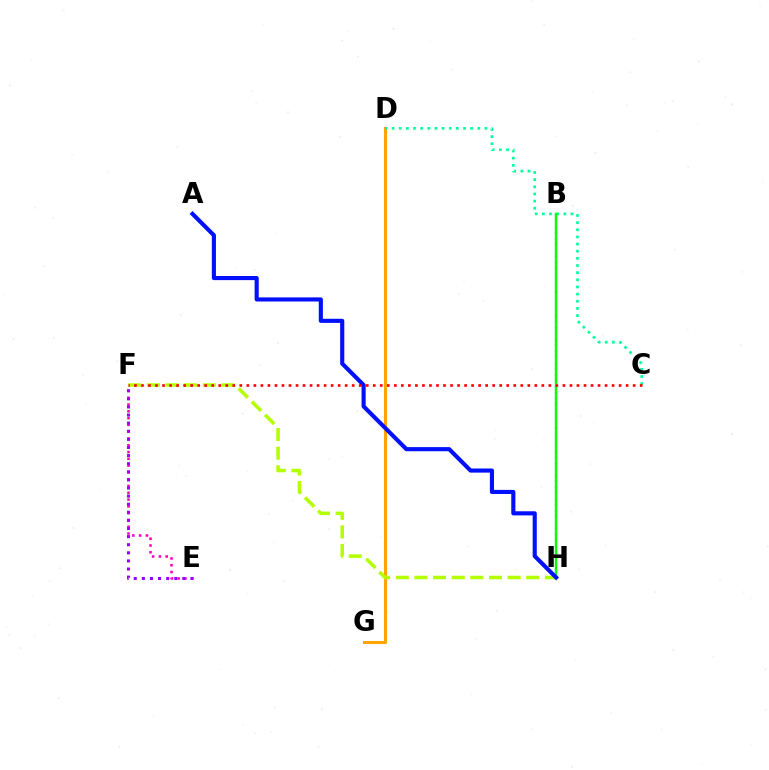{('B', 'H'): [{'color': '#00b5ff', 'line_style': 'dotted', 'thickness': 1.61}, {'color': '#08ff00', 'line_style': 'solid', 'thickness': 1.71}], ('D', 'G'): [{'color': '#ffa500', 'line_style': 'solid', 'thickness': 2.18}], ('C', 'D'): [{'color': '#00ff9d', 'line_style': 'dotted', 'thickness': 1.94}], ('F', 'H'): [{'color': '#b3ff00', 'line_style': 'dashed', 'thickness': 2.53}], ('A', 'H'): [{'color': '#0010ff', 'line_style': 'solid', 'thickness': 2.97}], ('E', 'F'): [{'color': '#ff00bd', 'line_style': 'dotted', 'thickness': 1.85}, {'color': '#9b00ff', 'line_style': 'dotted', 'thickness': 2.2}], ('C', 'F'): [{'color': '#ff0000', 'line_style': 'dotted', 'thickness': 1.91}]}